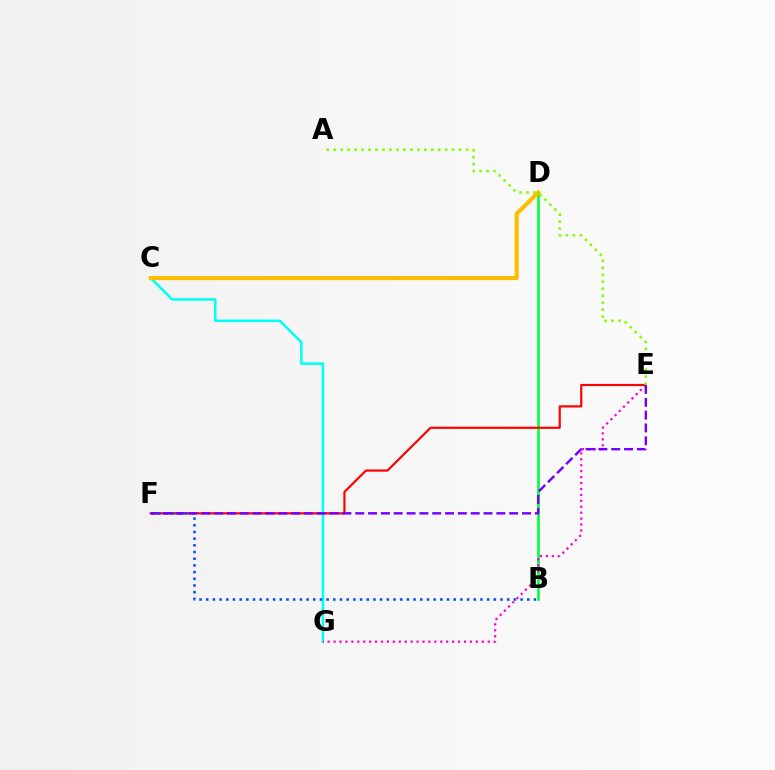{('C', 'G'): [{'color': '#00fff6', 'line_style': 'solid', 'thickness': 1.84}], ('B', 'D'): [{'color': '#00ff39', 'line_style': 'solid', 'thickness': 1.89}], ('E', 'G'): [{'color': '#ff00cf', 'line_style': 'dotted', 'thickness': 1.61}], ('E', 'F'): [{'color': '#ff0000', 'line_style': 'solid', 'thickness': 1.58}, {'color': '#7200ff', 'line_style': 'dashed', 'thickness': 1.74}], ('B', 'F'): [{'color': '#004bff', 'line_style': 'dotted', 'thickness': 1.82}], ('C', 'D'): [{'color': '#ffbd00', 'line_style': 'solid', 'thickness': 2.97}], ('A', 'E'): [{'color': '#84ff00', 'line_style': 'dotted', 'thickness': 1.89}]}